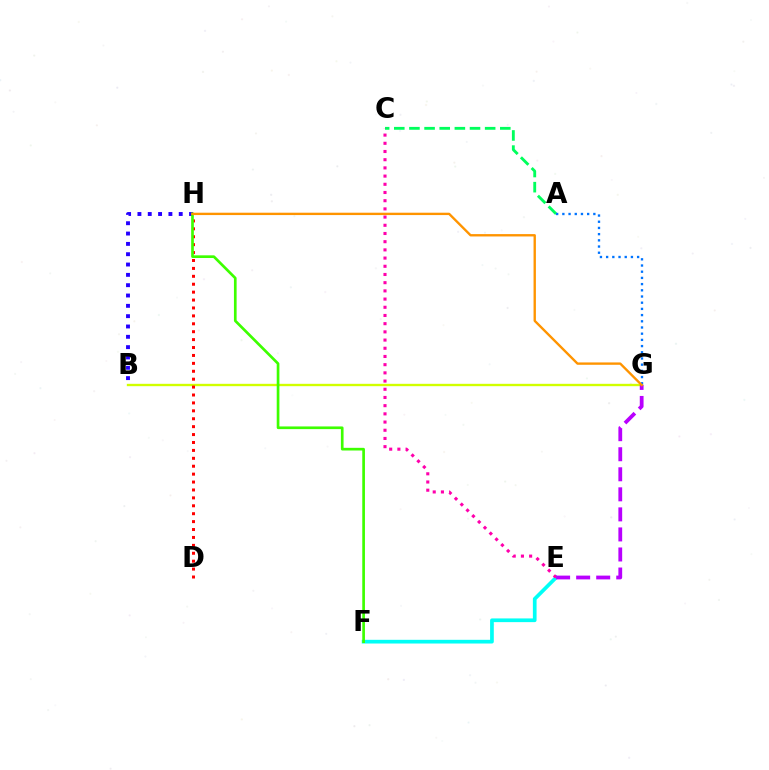{('A', 'C'): [{'color': '#00ff5c', 'line_style': 'dashed', 'thickness': 2.06}], ('B', 'G'): [{'color': '#d1ff00', 'line_style': 'solid', 'thickness': 1.7}], ('B', 'H'): [{'color': '#2500ff', 'line_style': 'dotted', 'thickness': 2.81}], ('A', 'G'): [{'color': '#0074ff', 'line_style': 'dotted', 'thickness': 1.68}], ('E', 'F'): [{'color': '#00fff6', 'line_style': 'solid', 'thickness': 2.67}], ('D', 'H'): [{'color': '#ff0000', 'line_style': 'dotted', 'thickness': 2.15}], ('C', 'E'): [{'color': '#ff00ac', 'line_style': 'dotted', 'thickness': 2.23}], ('F', 'H'): [{'color': '#3dff00', 'line_style': 'solid', 'thickness': 1.93}], ('E', 'G'): [{'color': '#b900ff', 'line_style': 'dashed', 'thickness': 2.72}], ('G', 'H'): [{'color': '#ff9400', 'line_style': 'solid', 'thickness': 1.7}]}